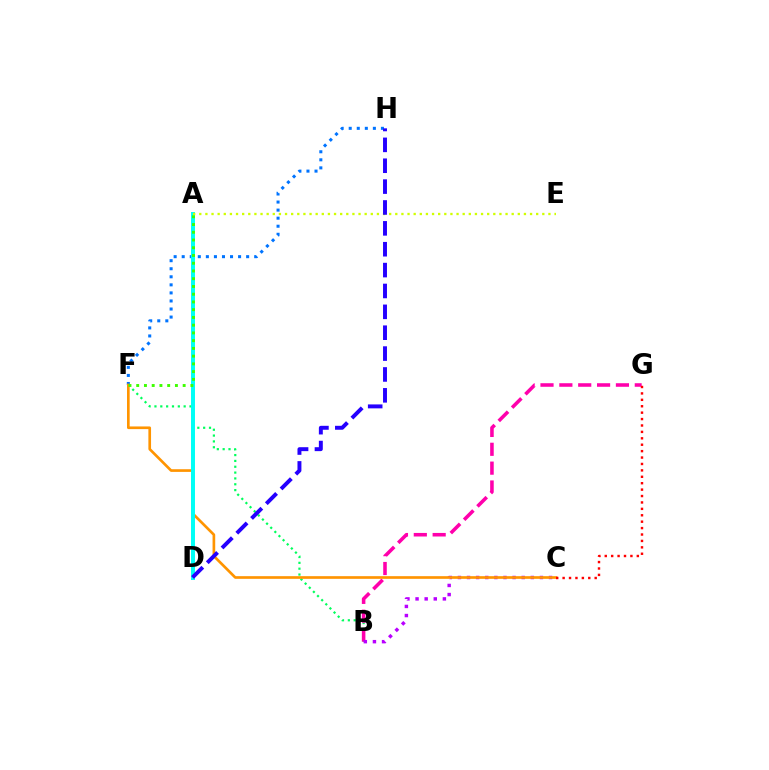{('B', 'F'): [{'color': '#00ff5c', 'line_style': 'dotted', 'thickness': 1.59}], ('F', 'H'): [{'color': '#0074ff', 'line_style': 'dotted', 'thickness': 2.19}], ('B', 'G'): [{'color': '#ff00ac', 'line_style': 'dashed', 'thickness': 2.56}], ('B', 'C'): [{'color': '#b900ff', 'line_style': 'dotted', 'thickness': 2.47}], ('C', 'F'): [{'color': '#ff9400', 'line_style': 'solid', 'thickness': 1.92}], ('A', 'D'): [{'color': '#00fff6', 'line_style': 'solid', 'thickness': 2.86}], ('A', 'F'): [{'color': '#3dff00', 'line_style': 'dotted', 'thickness': 2.1}], ('A', 'E'): [{'color': '#d1ff00', 'line_style': 'dotted', 'thickness': 1.66}], ('D', 'H'): [{'color': '#2500ff', 'line_style': 'dashed', 'thickness': 2.84}], ('C', 'G'): [{'color': '#ff0000', 'line_style': 'dotted', 'thickness': 1.74}]}